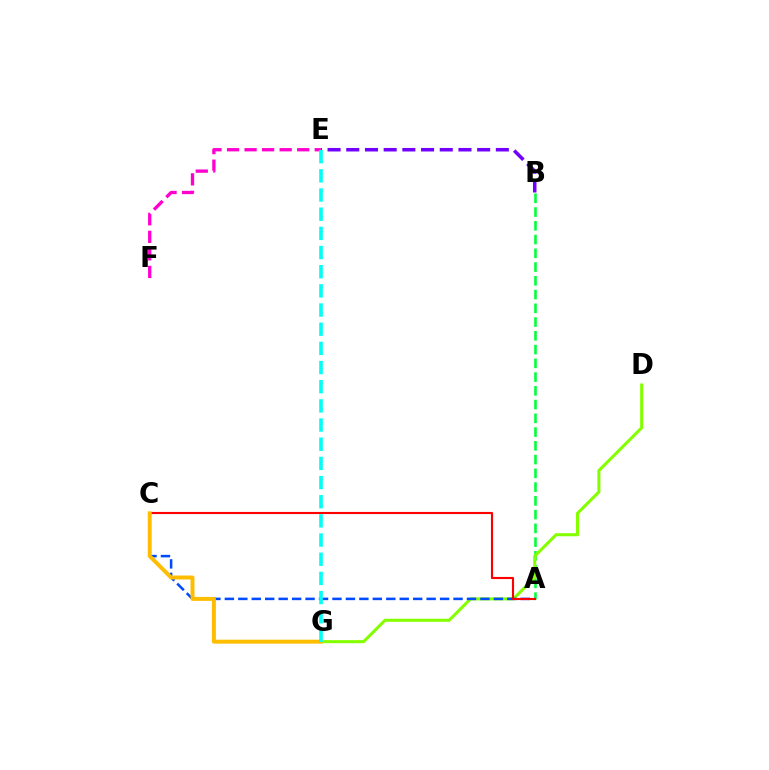{('A', 'B'): [{'color': '#00ff39', 'line_style': 'dashed', 'thickness': 1.87}], ('E', 'F'): [{'color': '#ff00cf', 'line_style': 'dashed', 'thickness': 2.38}], ('B', 'E'): [{'color': '#7200ff', 'line_style': 'dashed', 'thickness': 2.54}], ('D', 'G'): [{'color': '#84ff00', 'line_style': 'solid', 'thickness': 2.2}], ('A', 'C'): [{'color': '#004bff', 'line_style': 'dashed', 'thickness': 1.83}, {'color': '#ff0000', 'line_style': 'solid', 'thickness': 1.53}], ('C', 'G'): [{'color': '#ffbd00', 'line_style': 'solid', 'thickness': 2.84}], ('E', 'G'): [{'color': '#00fff6', 'line_style': 'dashed', 'thickness': 2.6}]}